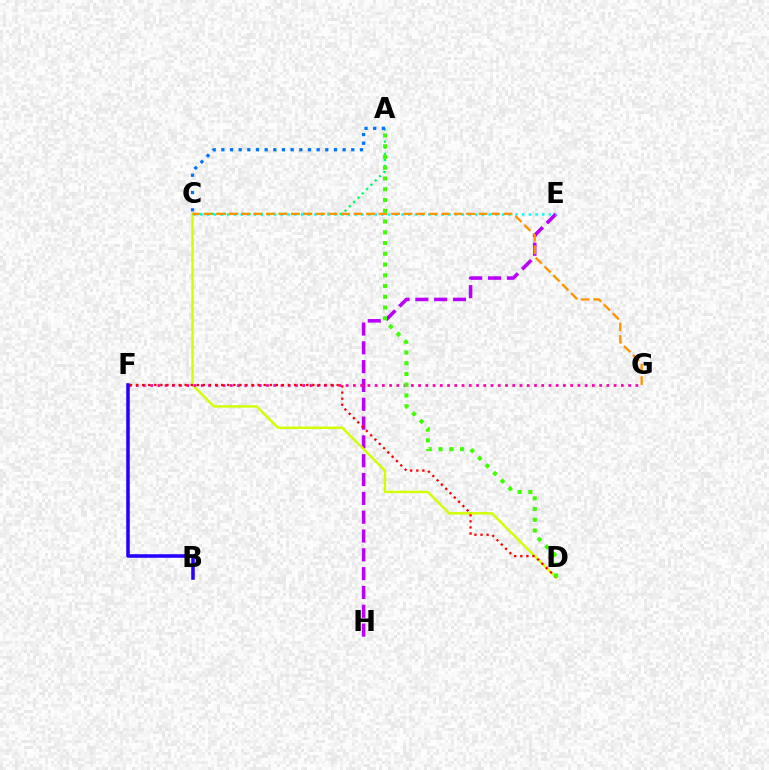{('E', 'H'): [{'color': '#b900ff', 'line_style': 'dashed', 'thickness': 2.56}], ('C', 'D'): [{'color': '#d1ff00', 'line_style': 'solid', 'thickness': 1.74}], ('A', 'C'): [{'color': '#00ff5c', 'line_style': 'dotted', 'thickness': 1.66}, {'color': '#0074ff', 'line_style': 'dotted', 'thickness': 2.35}], ('C', 'E'): [{'color': '#00fff6', 'line_style': 'dotted', 'thickness': 1.82}], ('F', 'G'): [{'color': '#ff00ac', 'line_style': 'dotted', 'thickness': 1.97}], ('B', 'F'): [{'color': '#2500ff', 'line_style': 'solid', 'thickness': 2.55}], ('C', 'G'): [{'color': '#ff9400', 'line_style': 'dashed', 'thickness': 1.7}], ('D', 'F'): [{'color': '#ff0000', 'line_style': 'dotted', 'thickness': 1.65}], ('A', 'D'): [{'color': '#3dff00', 'line_style': 'dotted', 'thickness': 2.92}]}